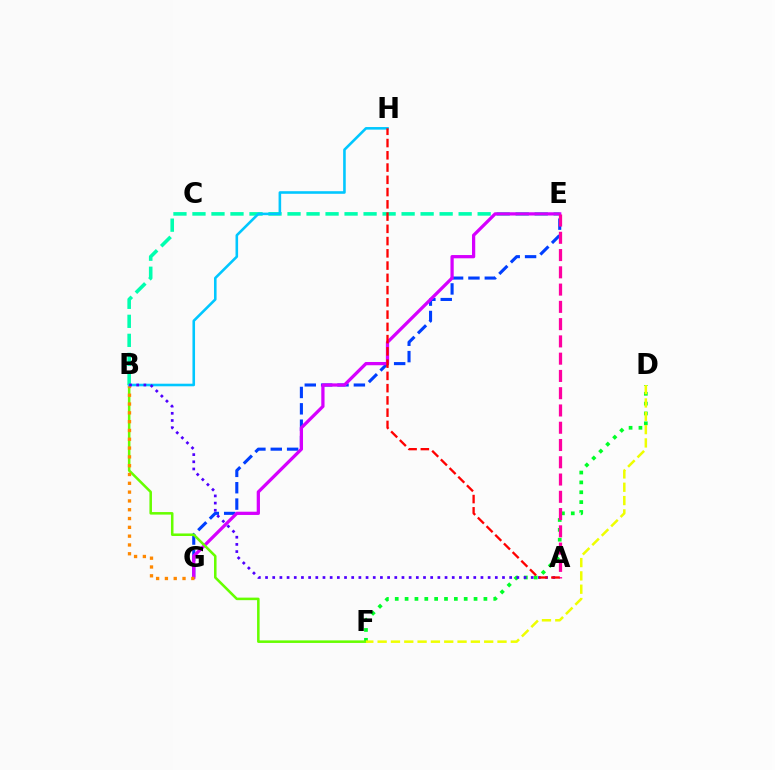{('D', 'F'): [{'color': '#00ff27', 'line_style': 'dotted', 'thickness': 2.68}, {'color': '#eeff00', 'line_style': 'dashed', 'thickness': 1.81}], ('B', 'E'): [{'color': '#00ffaf', 'line_style': 'dashed', 'thickness': 2.58}], ('E', 'G'): [{'color': '#003fff', 'line_style': 'dashed', 'thickness': 2.22}, {'color': '#d600ff', 'line_style': 'solid', 'thickness': 2.34}], ('B', 'F'): [{'color': '#66ff00', 'line_style': 'solid', 'thickness': 1.83}], ('A', 'E'): [{'color': '#ff00a0', 'line_style': 'dashed', 'thickness': 2.35}], ('B', 'G'): [{'color': '#ff8800', 'line_style': 'dotted', 'thickness': 2.39}], ('B', 'H'): [{'color': '#00c7ff', 'line_style': 'solid', 'thickness': 1.86}], ('A', 'B'): [{'color': '#4f00ff', 'line_style': 'dotted', 'thickness': 1.95}], ('A', 'H'): [{'color': '#ff0000', 'line_style': 'dashed', 'thickness': 1.66}]}